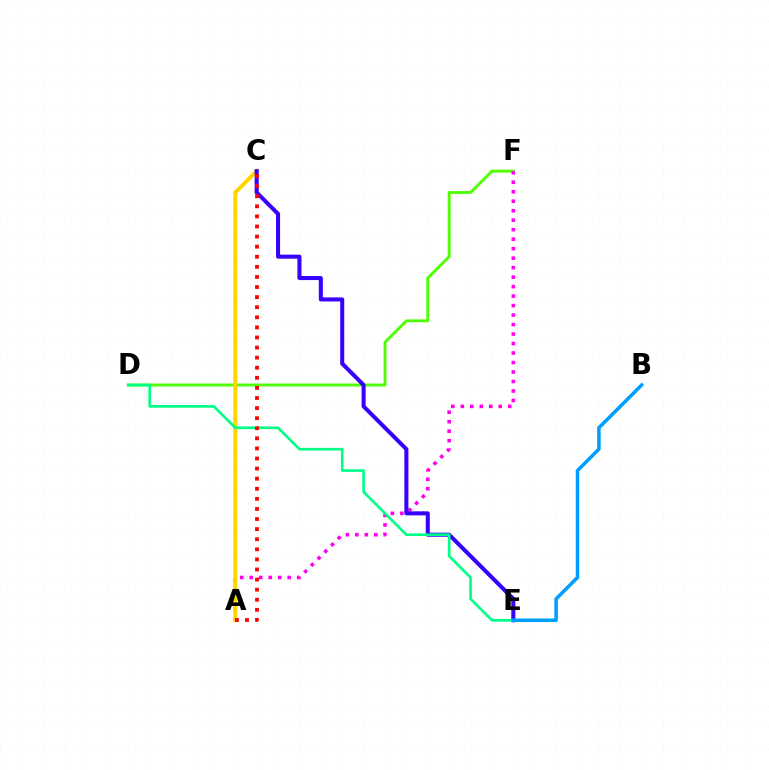{('D', 'F'): [{'color': '#4fff00', 'line_style': 'solid', 'thickness': 2.08}], ('A', 'F'): [{'color': '#ff00ed', 'line_style': 'dotted', 'thickness': 2.58}], ('A', 'C'): [{'color': '#ffd500', 'line_style': 'solid', 'thickness': 2.87}, {'color': '#ff0000', 'line_style': 'dotted', 'thickness': 2.74}], ('C', 'E'): [{'color': '#3700ff', 'line_style': 'solid', 'thickness': 2.91}], ('D', 'E'): [{'color': '#00ff86', 'line_style': 'solid', 'thickness': 1.91}], ('B', 'E'): [{'color': '#009eff', 'line_style': 'solid', 'thickness': 2.55}]}